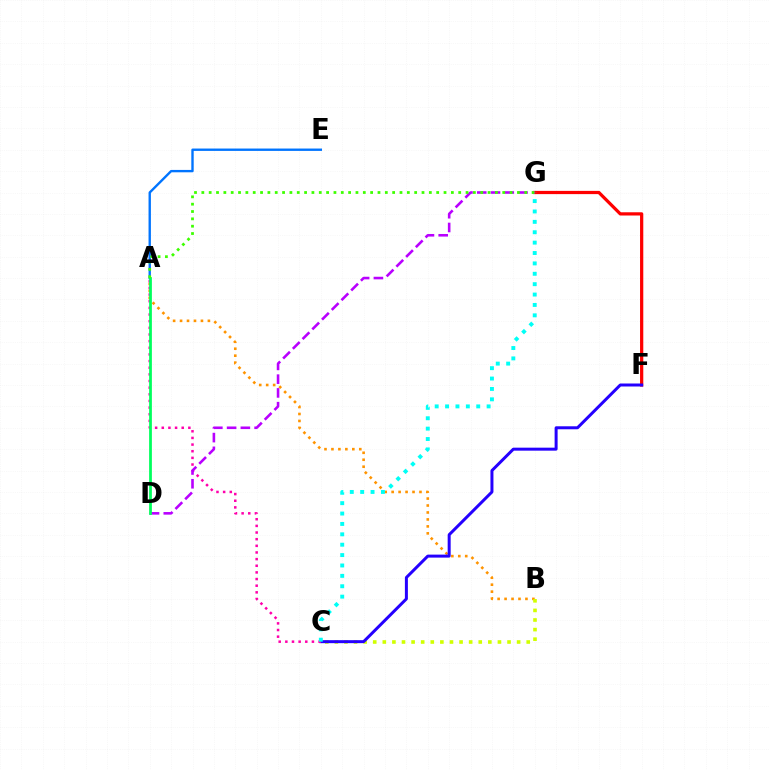{('A', 'B'): [{'color': '#ff9400', 'line_style': 'dotted', 'thickness': 1.89}], ('F', 'G'): [{'color': '#ff0000', 'line_style': 'solid', 'thickness': 2.33}], ('B', 'C'): [{'color': '#d1ff00', 'line_style': 'dotted', 'thickness': 2.61}], ('C', 'F'): [{'color': '#2500ff', 'line_style': 'solid', 'thickness': 2.16}], ('A', 'C'): [{'color': '#ff00ac', 'line_style': 'dotted', 'thickness': 1.81}], ('A', 'E'): [{'color': '#0074ff', 'line_style': 'solid', 'thickness': 1.71}], ('C', 'G'): [{'color': '#00fff6', 'line_style': 'dotted', 'thickness': 2.82}], ('D', 'G'): [{'color': '#b900ff', 'line_style': 'dashed', 'thickness': 1.87}], ('A', 'D'): [{'color': '#00ff5c', 'line_style': 'solid', 'thickness': 1.98}], ('A', 'G'): [{'color': '#3dff00', 'line_style': 'dotted', 'thickness': 1.99}]}